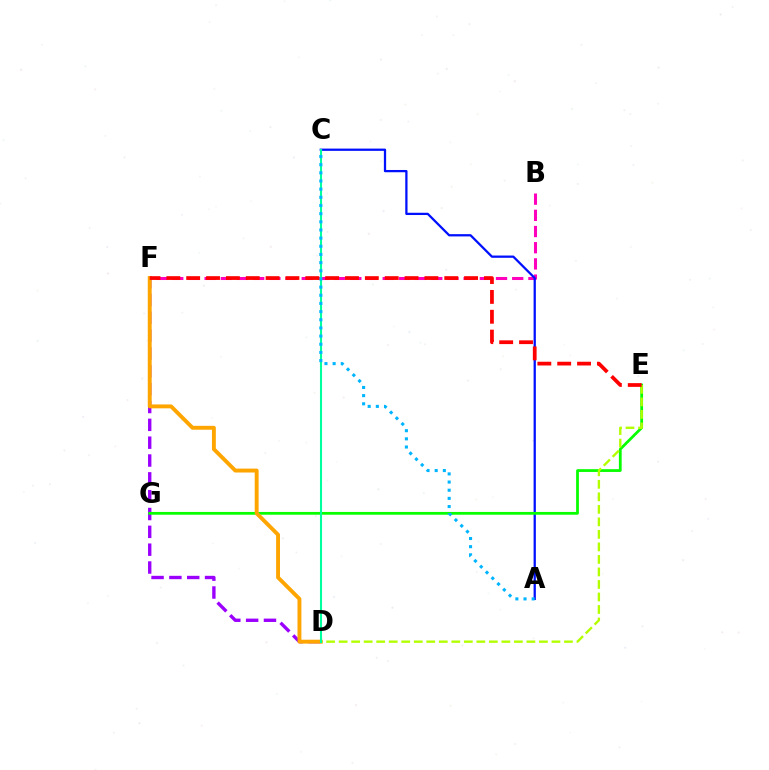{('B', 'F'): [{'color': '#ff00bd', 'line_style': 'dashed', 'thickness': 2.2}], ('D', 'F'): [{'color': '#9b00ff', 'line_style': 'dashed', 'thickness': 2.42}, {'color': '#ffa500', 'line_style': 'solid', 'thickness': 2.8}], ('A', 'C'): [{'color': '#0010ff', 'line_style': 'solid', 'thickness': 1.63}, {'color': '#00b5ff', 'line_style': 'dotted', 'thickness': 2.22}], ('E', 'G'): [{'color': '#08ff00', 'line_style': 'solid', 'thickness': 2.0}], ('D', 'E'): [{'color': '#b3ff00', 'line_style': 'dashed', 'thickness': 1.7}], ('C', 'D'): [{'color': '#00ff9d', 'line_style': 'solid', 'thickness': 1.51}], ('E', 'F'): [{'color': '#ff0000', 'line_style': 'dashed', 'thickness': 2.7}]}